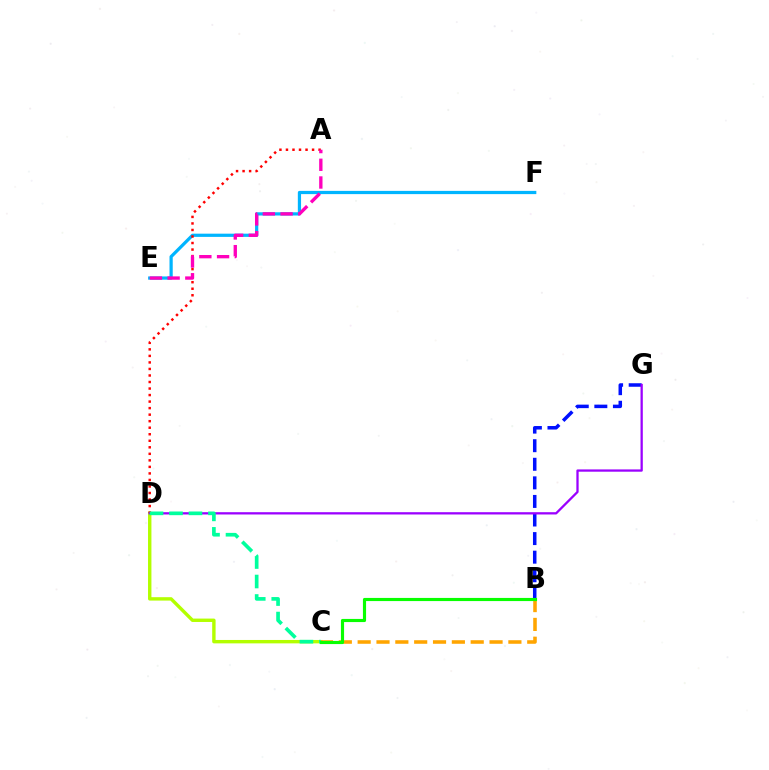{('B', 'G'): [{'color': '#0010ff', 'line_style': 'dashed', 'thickness': 2.52}], ('C', 'D'): [{'color': '#b3ff00', 'line_style': 'solid', 'thickness': 2.45}, {'color': '#00ff9d', 'line_style': 'dashed', 'thickness': 2.65}], ('E', 'F'): [{'color': '#00b5ff', 'line_style': 'solid', 'thickness': 2.32}], ('A', 'D'): [{'color': '#ff0000', 'line_style': 'dotted', 'thickness': 1.77}], ('B', 'C'): [{'color': '#ffa500', 'line_style': 'dashed', 'thickness': 2.56}, {'color': '#08ff00', 'line_style': 'solid', 'thickness': 2.26}], ('D', 'G'): [{'color': '#9b00ff', 'line_style': 'solid', 'thickness': 1.65}], ('A', 'E'): [{'color': '#ff00bd', 'line_style': 'dashed', 'thickness': 2.41}]}